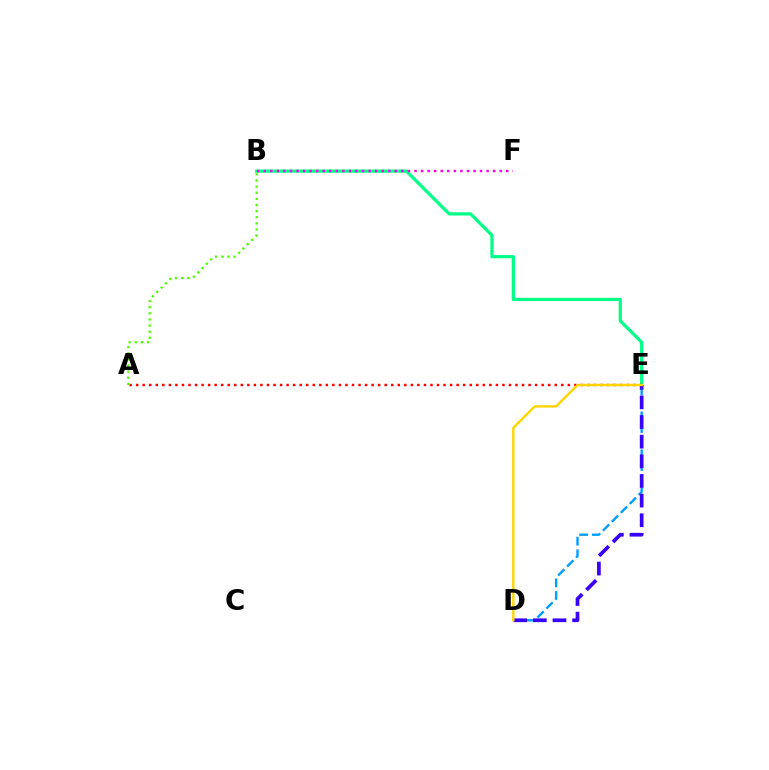{('B', 'E'): [{'color': '#00ff86', 'line_style': 'solid', 'thickness': 2.32}], ('D', 'E'): [{'color': '#009eff', 'line_style': 'dashed', 'thickness': 1.72}, {'color': '#3700ff', 'line_style': 'dashed', 'thickness': 2.67}, {'color': '#ffd500', 'line_style': 'solid', 'thickness': 1.72}], ('A', 'E'): [{'color': '#ff0000', 'line_style': 'dotted', 'thickness': 1.78}], ('A', 'B'): [{'color': '#4fff00', 'line_style': 'dotted', 'thickness': 1.66}], ('B', 'F'): [{'color': '#ff00ed', 'line_style': 'dotted', 'thickness': 1.78}]}